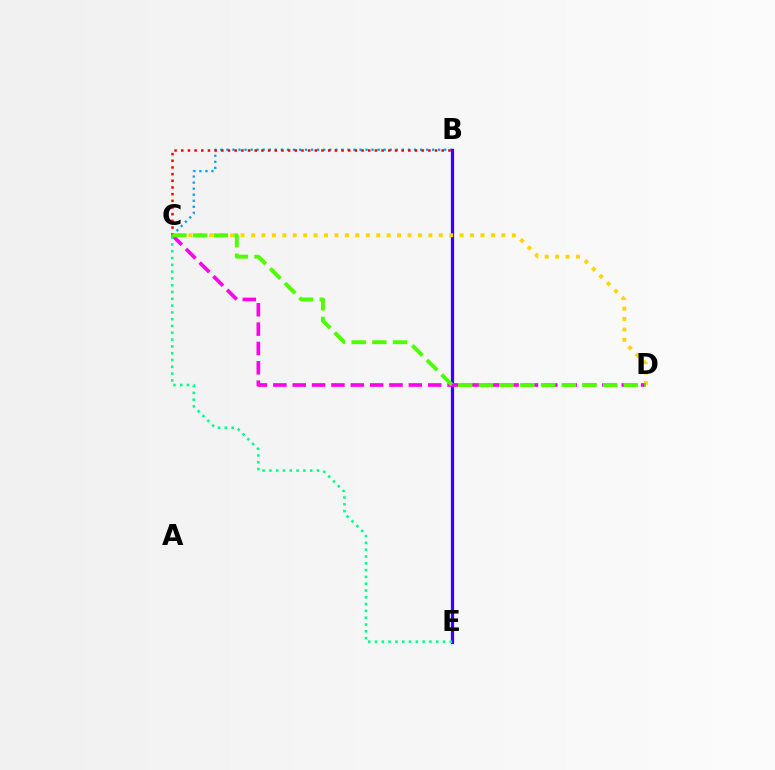{('B', 'C'): [{'color': '#009eff', 'line_style': 'dotted', 'thickness': 1.64}, {'color': '#ff0000', 'line_style': 'dotted', 'thickness': 1.81}], ('B', 'E'): [{'color': '#3700ff', 'line_style': 'solid', 'thickness': 2.34}], ('C', 'D'): [{'color': '#ffd500', 'line_style': 'dotted', 'thickness': 2.83}, {'color': '#ff00ed', 'line_style': 'dashed', 'thickness': 2.63}, {'color': '#4fff00', 'line_style': 'dashed', 'thickness': 2.81}], ('C', 'E'): [{'color': '#00ff86', 'line_style': 'dotted', 'thickness': 1.85}]}